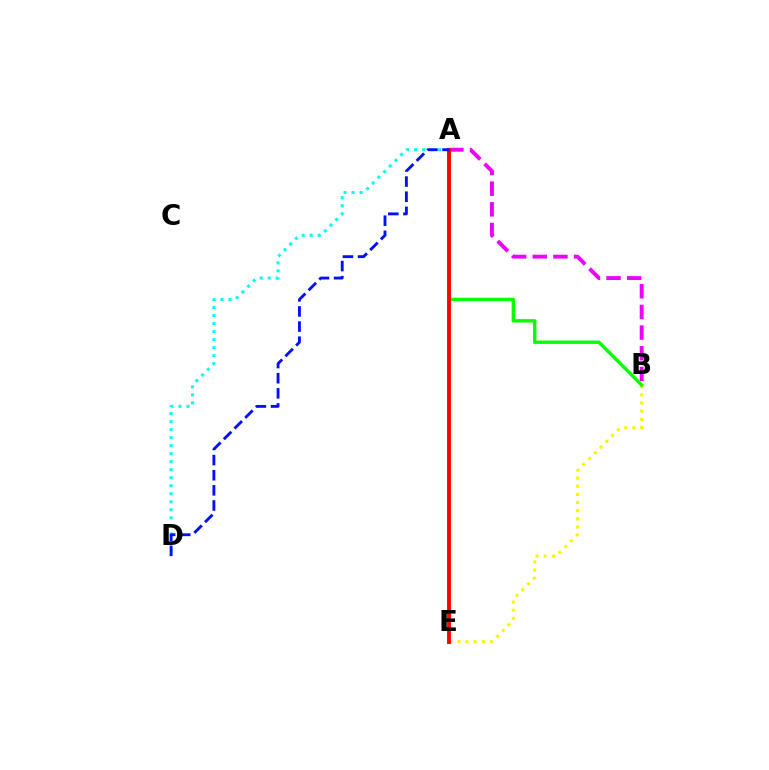{('B', 'E'): [{'color': '#fcf500', 'line_style': 'dotted', 'thickness': 2.22}], ('A', 'B'): [{'color': '#ee00ff', 'line_style': 'dashed', 'thickness': 2.81}, {'color': '#08ff00', 'line_style': 'solid', 'thickness': 2.44}], ('A', 'D'): [{'color': '#00fff6', 'line_style': 'dotted', 'thickness': 2.18}, {'color': '#0010ff', 'line_style': 'dashed', 'thickness': 2.05}], ('A', 'E'): [{'color': '#ff0000', 'line_style': 'solid', 'thickness': 2.79}]}